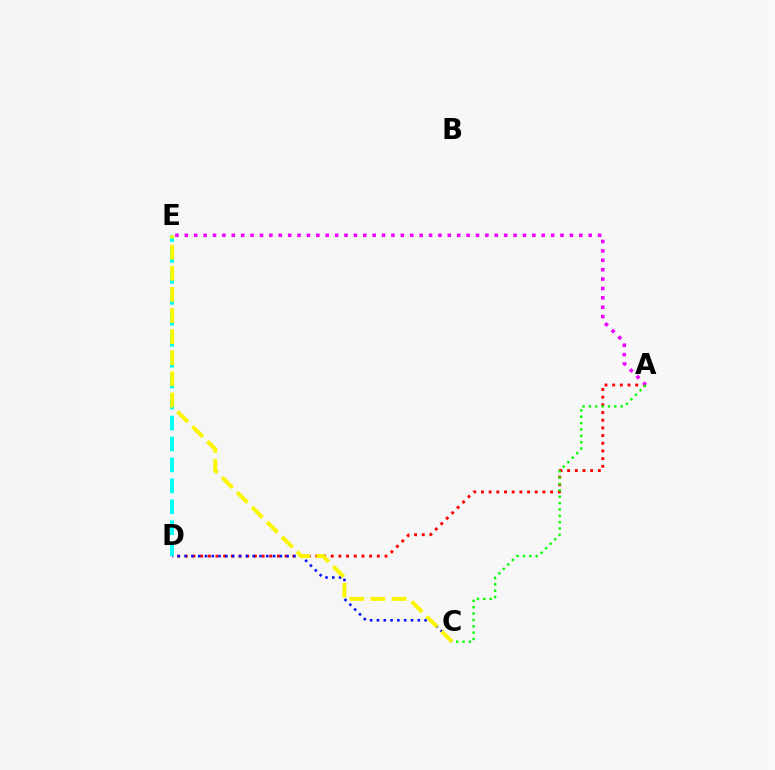{('A', 'D'): [{'color': '#ff0000', 'line_style': 'dotted', 'thickness': 2.09}], ('C', 'D'): [{'color': '#0010ff', 'line_style': 'dotted', 'thickness': 1.85}], ('A', 'E'): [{'color': '#ee00ff', 'line_style': 'dotted', 'thickness': 2.55}], ('D', 'E'): [{'color': '#00fff6', 'line_style': 'dashed', 'thickness': 2.84}], ('A', 'C'): [{'color': '#08ff00', 'line_style': 'dotted', 'thickness': 1.73}], ('C', 'E'): [{'color': '#fcf500', 'line_style': 'dashed', 'thickness': 2.87}]}